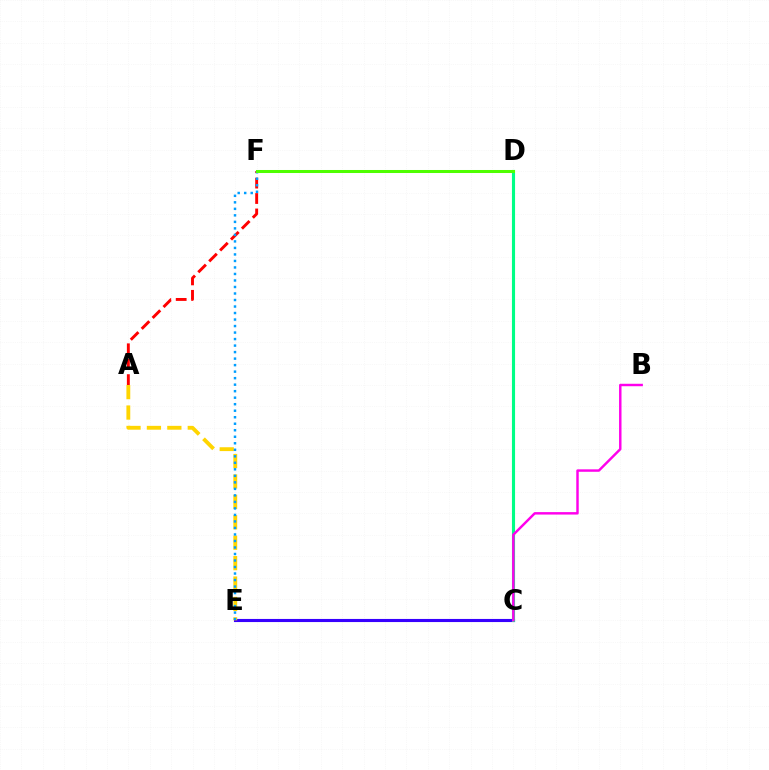{('C', 'E'): [{'color': '#3700ff', 'line_style': 'solid', 'thickness': 2.24}], ('A', 'E'): [{'color': '#ffd500', 'line_style': 'dashed', 'thickness': 2.77}], ('C', 'D'): [{'color': '#00ff86', 'line_style': 'solid', 'thickness': 2.24}], ('B', 'C'): [{'color': '#ff00ed', 'line_style': 'solid', 'thickness': 1.76}], ('A', 'F'): [{'color': '#ff0000', 'line_style': 'dashed', 'thickness': 2.1}], ('E', 'F'): [{'color': '#009eff', 'line_style': 'dotted', 'thickness': 1.77}], ('D', 'F'): [{'color': '#4fff00', 'line_style': 'solid', 'thickness': 2.18}]}